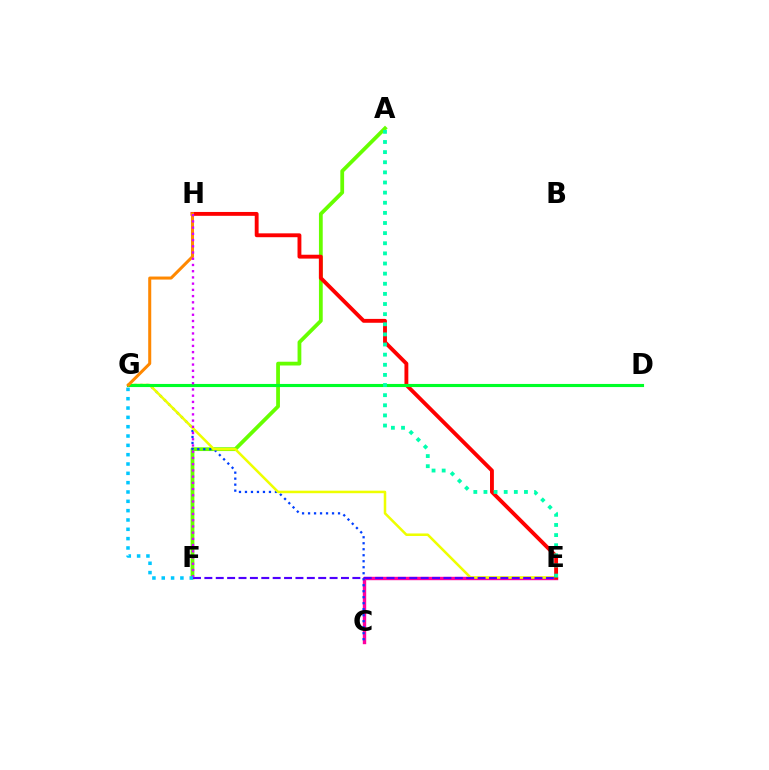{('C', 'E'): [{'color': '#ff00a0', 'line_style': 'solid', 'thickness': 2.44}], ('A', 'F'): [{'color': '#66ff00', 'line_style': 'solid', 'thickness': 2.72}], ('C', 'G'): [{'color': '#003fff', 'line_style': 'dotted', 'thickness': 1.63}], ('E', 'G'): [{'color': '#eeff00', 'line_style': 'solid', 'thickness': 1.83}], ('E', 'H'): [{'color': '#ff0000', 'line_style': 'solid', 'thickness': 2.78}], ('D', 'G'): [{'color': '#00ff27', 'line_style': 'solid', 'thickness': 2.24}], ('G', 'H'): [{'color': '#ff8800', 'line_style': 'solid', 'thickness': 2.18}], ('A', 'E'): [{'color': '#00ffaf', 'line_style': 'dotted', 'thickness': 2.75}], ('E', 'F'): [{'color': '#4f00ff', 'line_style': 'dashed', 'thickness': 1.55}], ('F', 'H'): [{'color': '#d600ff', 'line_style': 'dotted', 'thickness': 1.69}], ('F', 'G'): [{'color': '#00c7ff', 'line_style': 'dotted', 'thickness': 2.53}]}